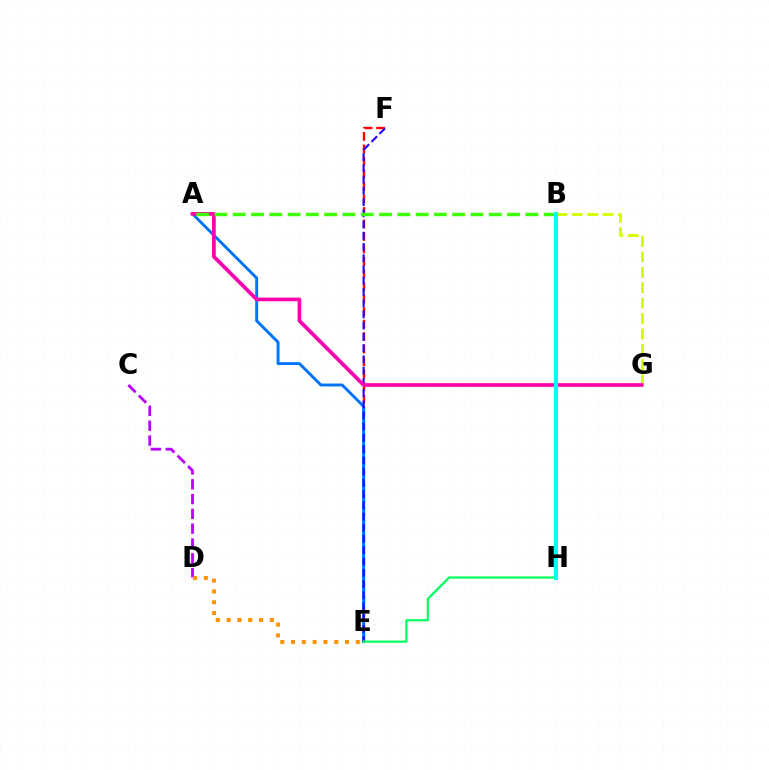{('B', 'G'): [{'color': '#d1ff00', 'line_style': 'dashed', 'thickness': 2.09}], ('E', 'F'): [{'color': '#ff0000', 'line_style': 'dashed', 'thickness': 1.7}, {'color': '#2500ff', 'line_style': 'dashed', 'thickness': 1.53}], ('A', 'E'): [{'color': '#0074ff', 'line_style': 'solid', 'thickness': 2.1}], ('C', 'D'): [{'color': '#b900ff', 'line_style': 'dashed', 'thickness': 2.01}], ('A', 'G'): [{'color': '#ff00ac', 'line_style': 'solid', 'thickness': 2.66}], ('A', 'B'): [{'color': '#3dff00', 'line_style': 'dashed', 'thickness': 2.48}], ('D', 'E'): [{'color': '#ff9400', 'line_style': 'dotted', 'thickness': 2.93}], ('E', 'H'): [{'color': '#00ff5c', 'line_style': 'solid', 'thickness': 1.6}], ('B', 'H'): [{'color': '#00fff6', 'line_style': 'solid', 'thickness': 2.97}]}